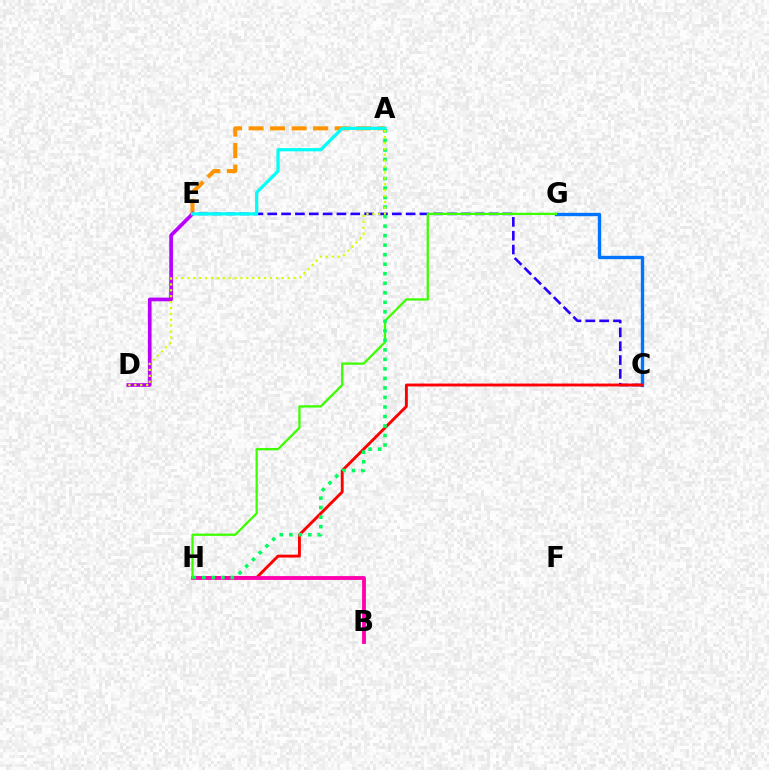{('C', 'E'): [{'color': '#2500ff', 'line_style': 'dashed', 'thickness': 1.88}], ('C', 'G'): [{'color': '#0074ff', 'line_style': 'solid', 'thickness': 2.42}], ('C', 'H'): [{'color': '#ff0000', 'line_style': 'solid', 'thickness': 2.08}], ('A', 'E'): [{'color': '#ff9400', 'line_style': 'dashed', 'thickness': 2.92}, {'color': '#00fff6', 'line_style': 'solid', 'thickness': 2.32}], ('B', 'H'): [{'color': '#ff00ac', 'line_style': 'solid', 'thickness': 2.75}], ('D', 'E'): [{'color': '#b900ff', 'line_style': 'solid', 'thickness': 2.65}], ('G', 'H'): [{'color': '#3dff00', 'line_style': 'solid', 'thickness': 1.64}], ('A', 'H'): [{'color': '#00ff5c', 'line_style': 'dotted', 'thickness': 2.59}], ('A', 'D'): [{'color': '#d1ff00', 'line_style': 'dotted', 'thickness': 1.6}]}